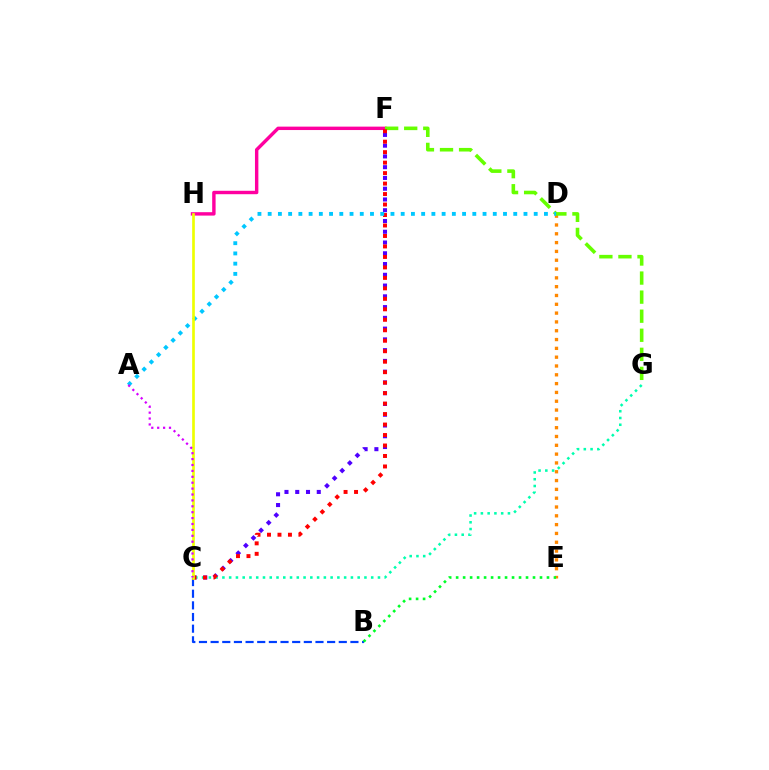{('F', 'H'): [{'color': '#ff00a0', 'line_style': 'solid', 'thickness': 2.46}], ('C', 'F'): [{'color': '#4f00ff', 'line_style': 'dotted', 'thickness': 2.92}, {'color': '#ff0000', 'line_style': 'dotted', 'thickness': 2.85}], ('B', 'C'): [{'color': '#003fff', 'line_style': 'dashed', 'thickness': 1.58}], ('D', 'E'): [{'color': '#ff8800', 'line_style': 'dotted', 'thickness': 2.39}], ('C', 'G'): [{'color': '#00ffaf', 'line_style': 'dotted', 'thickness': 1.84}], ('F', 'G'): [{'color': '#66ff00', 'line_style': 'dashed', 'thickness': 2.59}], ('A', 'D'): [{'color': '#00c7ff', 'line_style': 'dotted', 'thickness': 2.78}], ('B', 'E'): [{'color': '#00ff27', 'line_style': 'dotted', 'thickness': 1.9}], ('C', 'H'): [{'color': '#eeff00', 'line_style': 'solid', 'thickness': 1.92}], ('A', 'C'): [{'color': '#d600ff', 'line_style': 'dotted', 'thickness': 1.6}]}